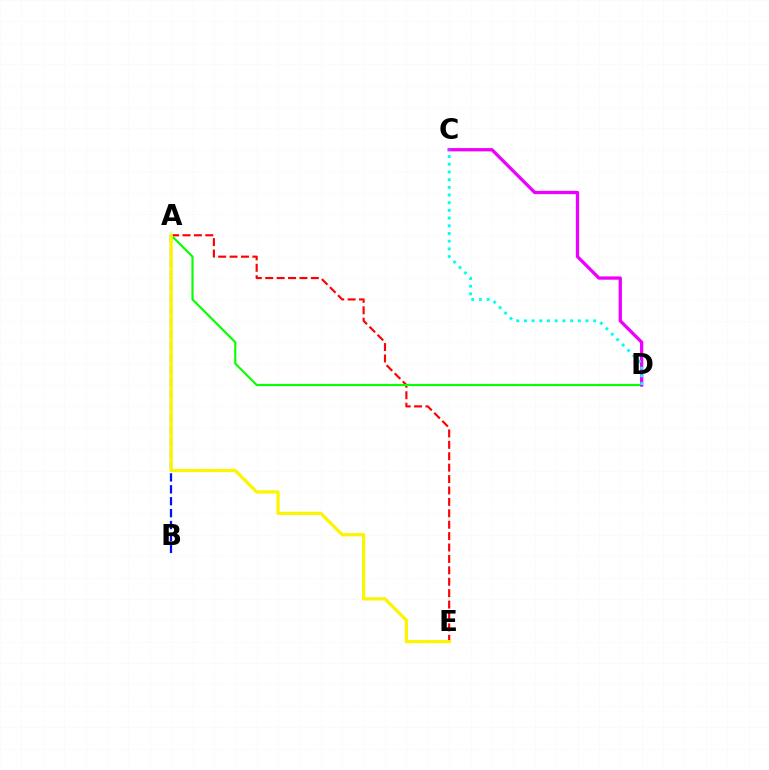{('A', 'E'): [{'color': '#ff0000', 'line_style': 'dashed', 'thickness': 1.55}, {'color': '#fcf500', 'line_style': 'solid', 'thickness': 2.33}], ('A', 'B'): [{'color': '#0010ff', 'line_style': 'dashed', 'thickness': 1.62}], ('A', 'D'): [{'color': '#08ff00', 'line_style': 'solid', 'thickness': 1.55}], ('C', 'D'): [{'color': '#ee00ff', 'line_style': 'solid', 'thickness': 2.36}, {'color': '#00fff6', 'line_style': 'dotted', 'thickness': 2.09}]}